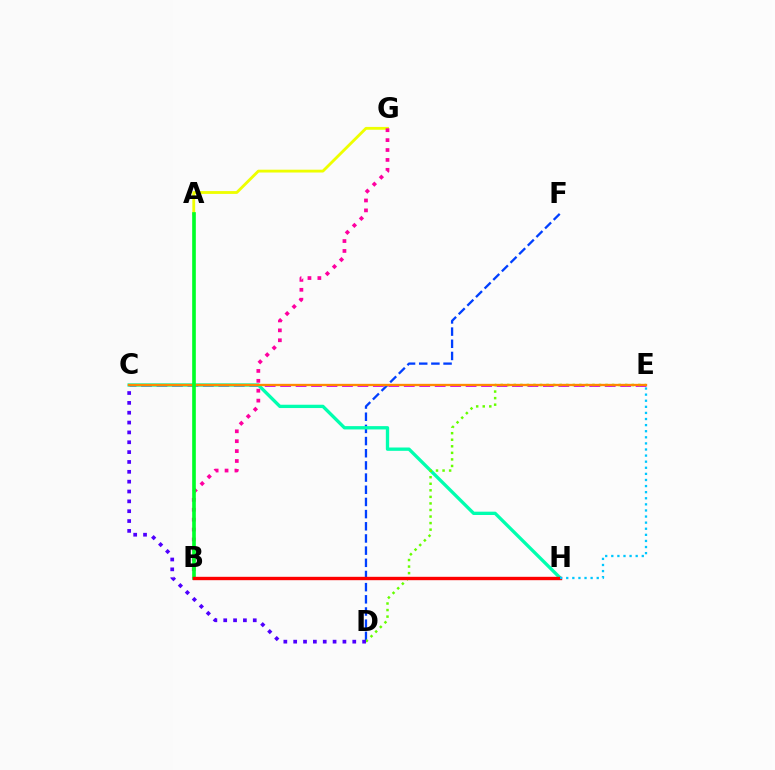{('D', 'F'): [{'color': '#003fff', 'line_style': 'dashed', 'thickness': 1.65}], ('C', 'E'): [{'color': '#d600ff', 'line_style': 'dashed', 'thickness': 2.1}, {'color': '#ff8800', 'line_style': 'solid', 'thickness': 1.68}], ('A', 'G'): [{'color': '#eeff00', 'line_style': 'solid', 'thickness': 2.04}], ('B', 'G'): [{'color': '#ff00a0', 'line_style': 'dotted', 'thickness': 2.69}], ('C', 'H'): [{'color': '#00ffaf', 'line_style': 'solid', 'thickness': 2.39}], ('D', 'E'): [{'color': '#66ff00', 'line_style': 'dotted', 'thickness': 1.78}], ('C', 'D'): [{'color': '#4f00ff', 'line_style': 'dotted', 'thickness': 2.68}], ('A', 'B'): [{'color': '#00ff27', 'line_style': 'solid', 'thickness': 2.63}], ('B', 'H'): [{'color': '#ff0000', 'line_style': 'solid', 'thickness': 2.42}], ('E', 'H'): [{'color': '#00c7ff', 'line_style': 'dotted', 'thickness': 1.66}]}